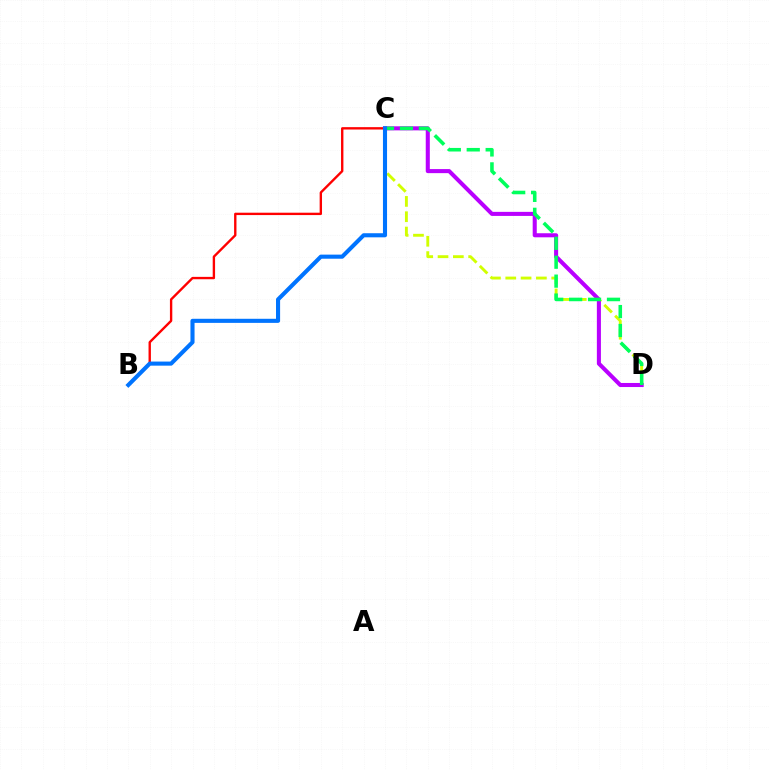{('C', 'D'): [{'color': '#d1ff00', 'line_style': 'dashed', 'thickness': 2.08}, {'color': '#b900ff', 'line_style': 'solid', 'thickness': 2.92}, {'color': '#00ff5c', 'line_style': 'dashed', 'thickness': 2.57}], ('B', 'C'): [{'color': '#ff0000', 'line_style': 'solid', 'thickness': 1.71}, {'color': '#0074ff', 'line_style': 'solid', 'thickness': 2.95}]}